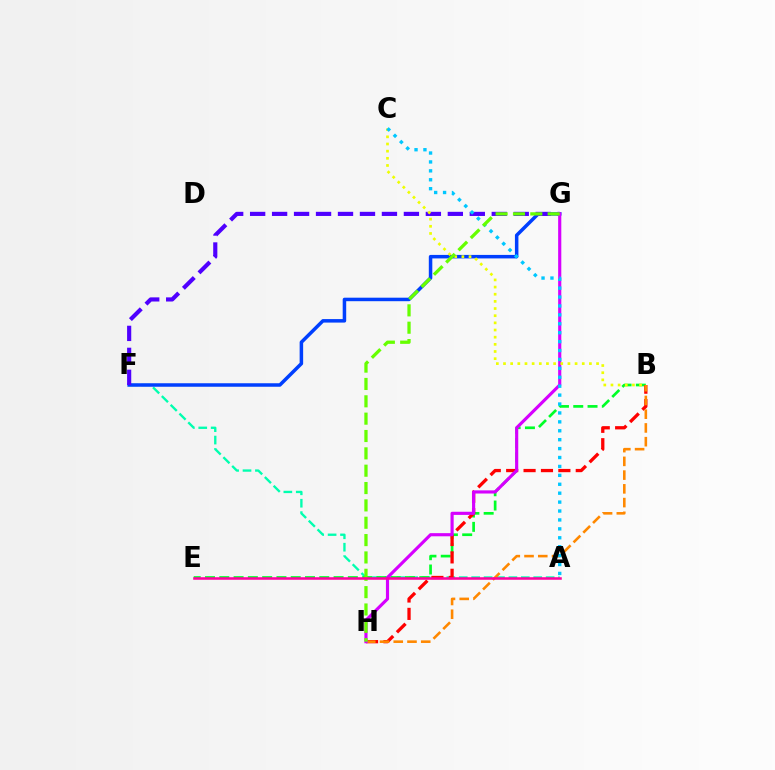{('A', 'F'): [{'color': '#00ffaf', 'line_style': 'dashed', 'thickness': 1.69}], ('F', 'G'): [{'color': '#003fff', 'line_style': 'solid', 'thickness': 2.52}, {'color': '#4f00ff', 'line_style': 'dashed', 'thickness': 2.98}], ('B', 'E'): [{'color': '#00ff27', 'line_style': 'dashed', 'thickness': 1.94}], ('B', 'H'): [{'color': '#ff0000', 'line_style': 'dashed', 'thickness': 2.36}, {'color': '#ff8800', 'line_style': 'dashed', 'thickness': 1.87}], ('G', 'H'): [{'color': '#d600ff', 'line_style': 'solid', 'thickness': 2.27}, {'color': '#66ff00', 'line_style': 'dashed', 'thickness': 2.36}], ('B', 'C'): [{'color': '#eeff00', 'line_style': 'dotted', 'thickness': 1.94}], ('A', 'C'): [{'color': '#00c7ff', 'line_style': 'dotted', 'thickness': 2.42}], ('A', 'E'): [{'color': '#ff00a0', 'line_style': 'solid', 'thickness': 1.83}]}